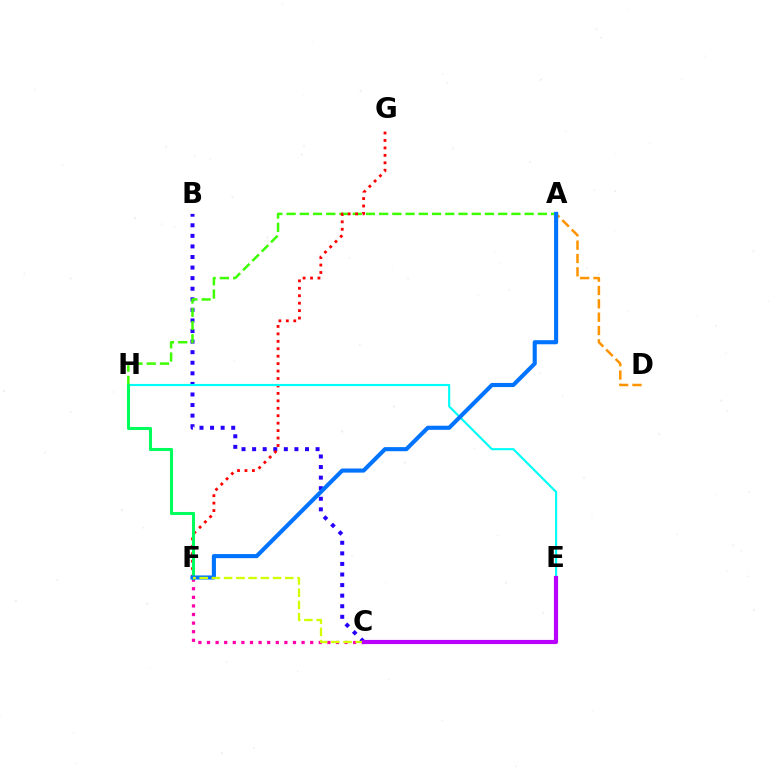{('A', 'D'): [{'color': '#ff9400', 'line_style': 'dashed', 'thickness': 1.81}], ('C', 'F'): [{'color': '#ff00ac', 'line_style': 'dotted', 'thickness': 2.34}, {'color': '#d1ff00', 'line_style': 'dashed', 'thickness': 1.66}], ('B', 'C'): [{'color': '#2500ff', 'line_style': 'dotted', 'thickness': 2.87}], ('A', 'H'): [{'color': '#3dff00', 'line_style': 'dashed', 'thickness': 1.8}], ('F', 'G'): [{'color': '#ff0000', 'line_style': 'dotted', 'thickness': 2.02}], ('E', 'H'): [{'color': '#00fff6', 'line_style': 'solid', 'thickness': 1.54}], ('F', 'H'): [{'color': '#00ff5c', 'line_style': 'solid', 'thickness': 2.2}], ('A', 'F'): [{'color': '#0074ff', 'line_style': 'solid', 'thickness': 2.95}], ('C', 'E'): [{'color': '#b900ff', 'line_style': 'solid', 'thickness': 2.99}]}